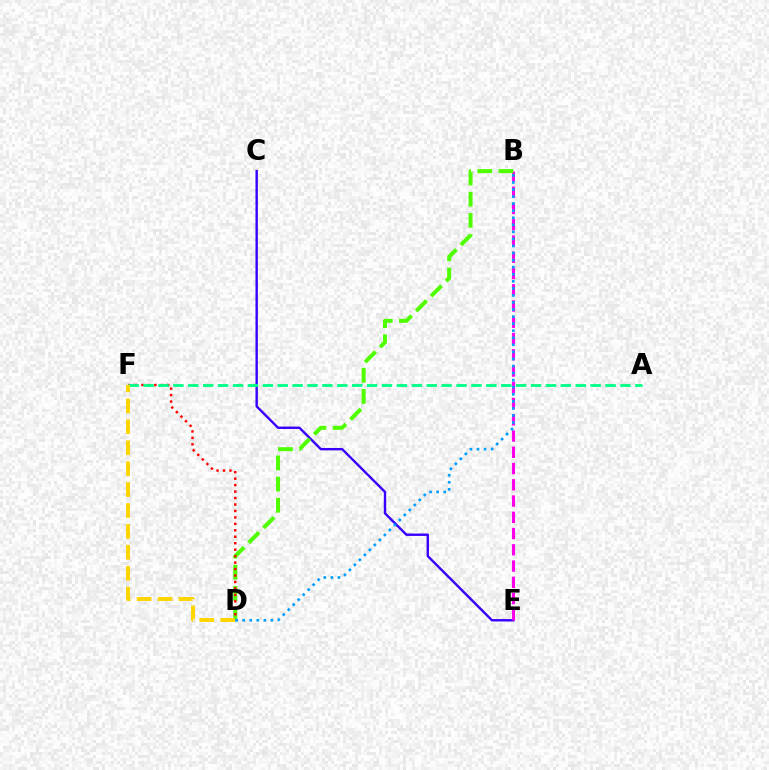{('C', 'E'): [{'color': '#3700ff', 'line_style': 'solid', 'thickness': 1.73}], ('B', 'E'): [{'color': '#ff00ed', 'line_style': 'dashed', 'thickness': 2.21}], ('B', 'D'): [{'color': '#4fff00', 'line_style': 'dashed', 'thickness': 2.88}, {'color': '#009eff', 'line_style': 'dotted', 'thickness': 1.92}], ('D', 'F'): [{'color': '#ff0000', 'line_style': 'dotted', 'thickness': 1.75}, {'color': '#ffd500', 'line_style': 'dashed', 'thickness': 2.84}], ('A', 'F'): [{'color': '#00ff86', 'line_style': 'dashed', 'thickness': 2.02}]}